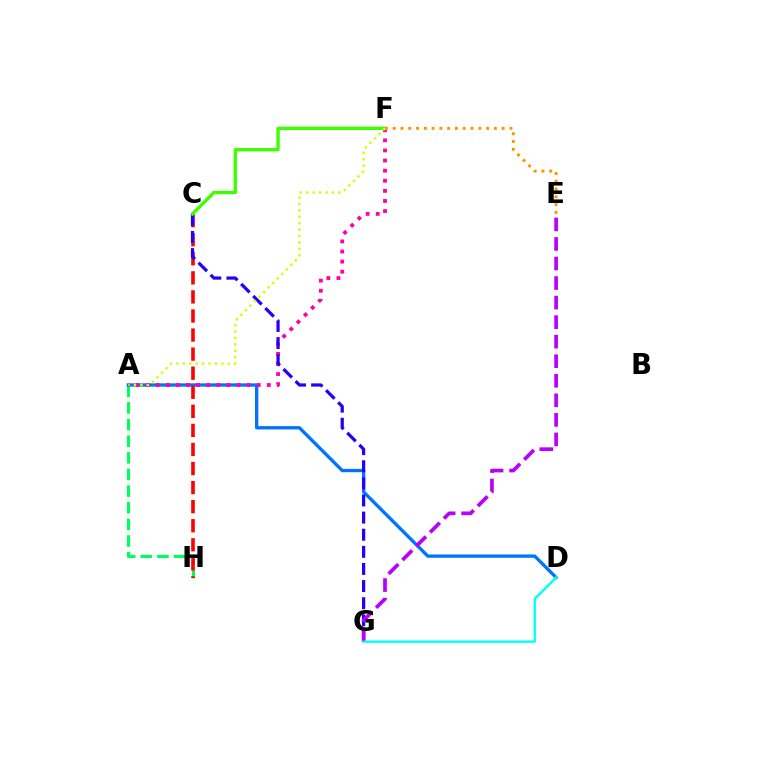{('A', 'H'): [{'color': '#00ff5c', 'line_style': 'dashed', 'thickness': 2.26}], ('A', 'D'): [{'color': '#0074ff', 'line_style': 'solid', 'thickness': 2.39}], ('A', 'F'): [{'color': '#ff00ac', 'line_style': 'dotted', 'thickness': 2.74}, {'color': '#d1ff00', 'line_style': 'dotted', 'thickness': 1.75}], ('C', 'H'): [{'color': '#ff0000', 'line_style': 'dashed', 'thickness': 2.59}], ('C', 'G'): [{'color': '#2500ff', 'line_style': 'dashed', 'thickness': 2.33}], ('C', 'F'): [{'color': '#3dff00', 'line_style': 'solid', 'thickness': 2.41}], ('E', 'G'): [{'color': '#b900ff', 'line_style': 'dashed', 'thickness': 2.66}], ('E', 'F'): [{'color': '#ff9400', 'line_style': 'dotted', 'thickness': 2.11}], ('D', 'G'): [{'color': '#00fff6', 'line_style': 'solid', 'thickness': 1.71}]}